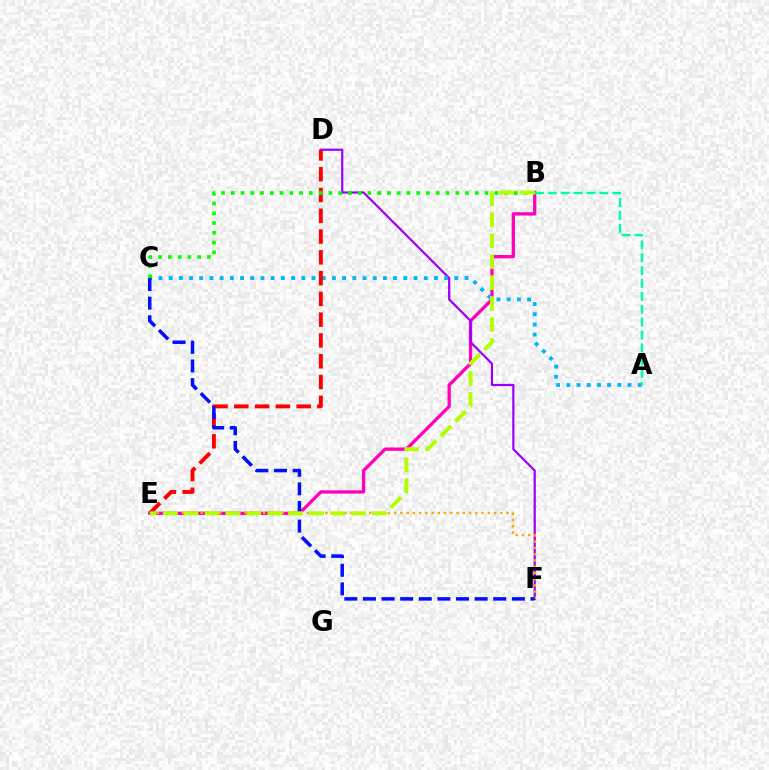{('B', 'E'): [{'color': '#ff00bd', 'line_style': 'solid', 'thickness': 2.37}, {'color': '#b3ff00', 'line_style': 'dashed', 'thickness': 2.84}], ('D', 'F'): [{'color': '#9b00ff', 'line_style': 'solid', 'thickness': 1.59}], ('E', 'F'): [{'color': '#ffa500', 'line_style': 'dotted', 'thickness': 1.7}], ('A', 'C'): [{'color': '#00b5ff', 'line_style': 'dotted', 'thickness': 2.77}], ('D', 'E'): [{'color': '#ff0000', 'line_style': 'dashed', 'thickness': 2.82}], ('B', 'C'): [{'color': '#08ff00', 'line_style': 'dotted', 'thickness': 2.65}], ('C', 'F'): [{'color': '#0010ff', 'line_style': 'dashed', 'thickness': 2.53}], ('A', 'B'): [{'color': '#00ff9d', 'line_style': 'dashed', 'thickness': 1.75}]}